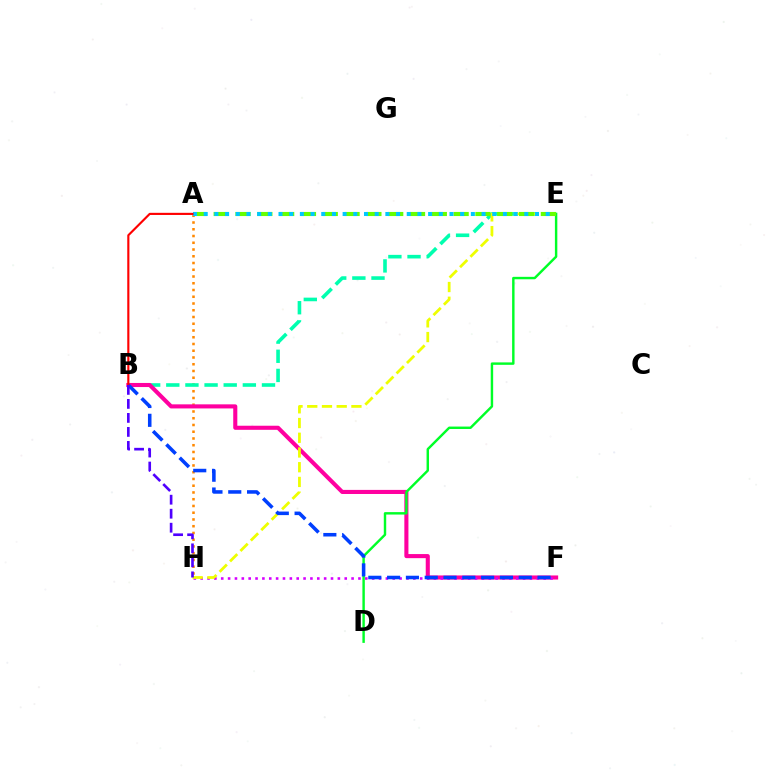{('A', 'H'): [{'color': '#ff8800', 'line_style': 'dotted', 'thickness': 1.83}], ('B', 'E'): [{'color': '#00ffaf', 'line_style': 'dashed', 'thickness': 2.6}], ('B', 'F'): [{'color': '#ff00a0', 'line_style': 'solid', 'thickness': 2.94}, {'color': '#003fff', 'line_style': 'dashed', 'thickness': 2.55}], ('F', 'H'): [{'color': '#d600ff', 'line_style': 'dotted', 'thickness': 1.86}], ('D', 'E'): [{'color': '#00ff27', 'line_style': 'solid', 'thickness': 1.75}], ('E', 'H'): [{'color': '#eeff00', 'line_style': 'dashed', 'thickness': 2.0}], ('A', 'E'): [{'color': '#66ff00', 'line_style': 'dashed', 'thickness': 2.96}, {'color': '#00c7ff', 'line_style': 'dotted', 'thickness': 2.9}], ('A', 'B'): [{'color': '#ff0000', 'line_style': 'solid', 'thickness': 1.54}], ('B', 'H'): [{'color': '#4f00ff', 'line_style': 'dashed', 'thickness': 1.9}]}